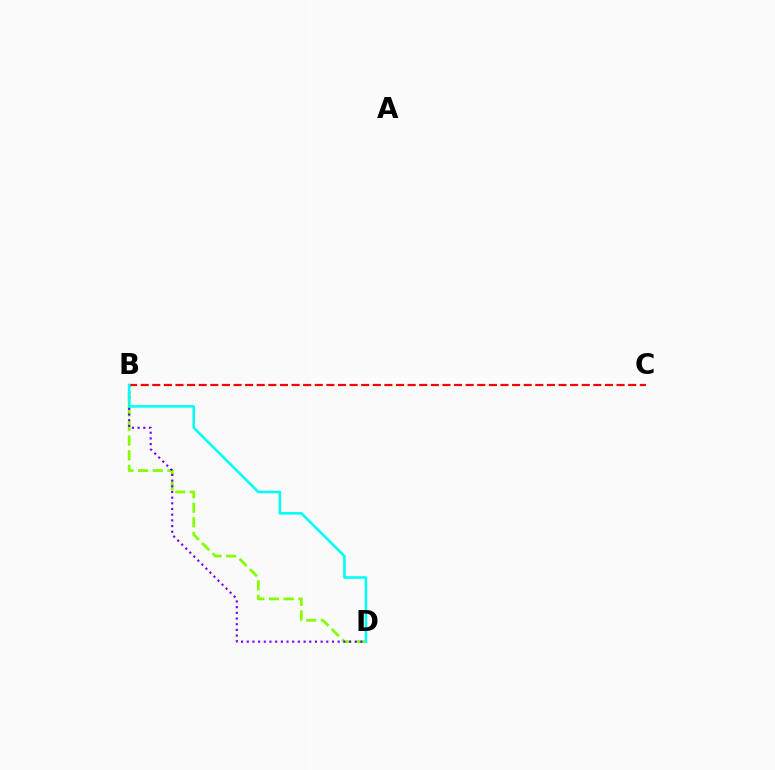{('B', 'D'): [{'color': '#84ff00', 'line_style': 'dashed', 'thickness': 1.99}, {'color': '#7200ff', 'line_style': 'dotted', 'thickness': 1.54}, {'color': '#00fff6', 'line_style': 'solid', 'thickness': 1.86}], ('B', 'C'): [{'color': '#ff0000', 'line_style': 'dashed', 'thickness': 1.58}]}